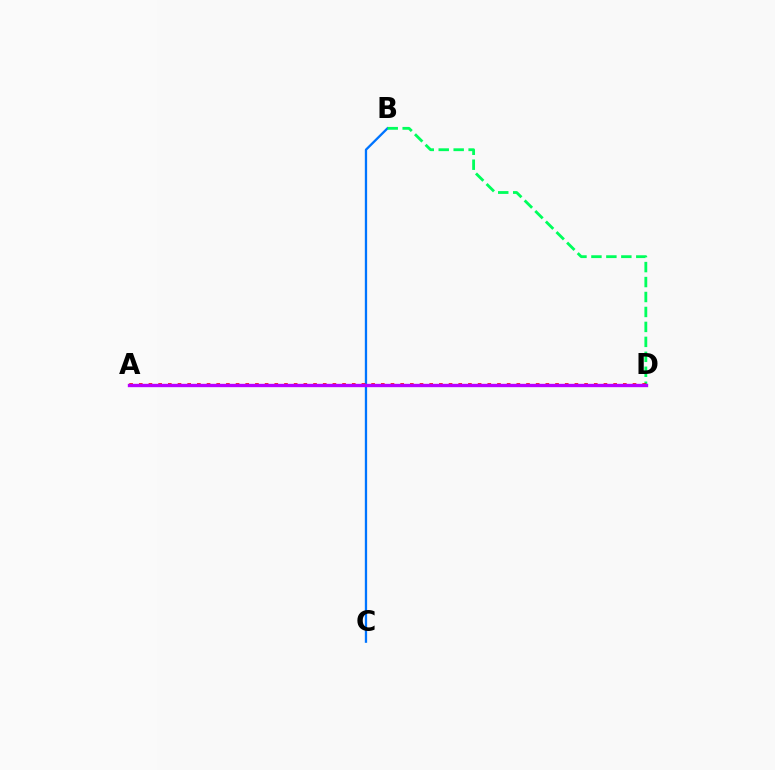{('B', 'C'): [{'color': '#0074ff', 'line_style': 'solid', 'thickness': 1.65}], ('B', 'D'): [{'color': '#00ff5c', 'line_style': 'dashed', 'thickness': 2.03}], ('A', 'D'): [{'color': '#d1ff00', 'line_style': 'solid', 'thickness': 2.12}, {'color': '#ff0000', 'line_style': 'dotted', 'thickness': 2.63}, {'color': '#b900ff', 'line_style': 'solid', 'thickness': 2.41}]}